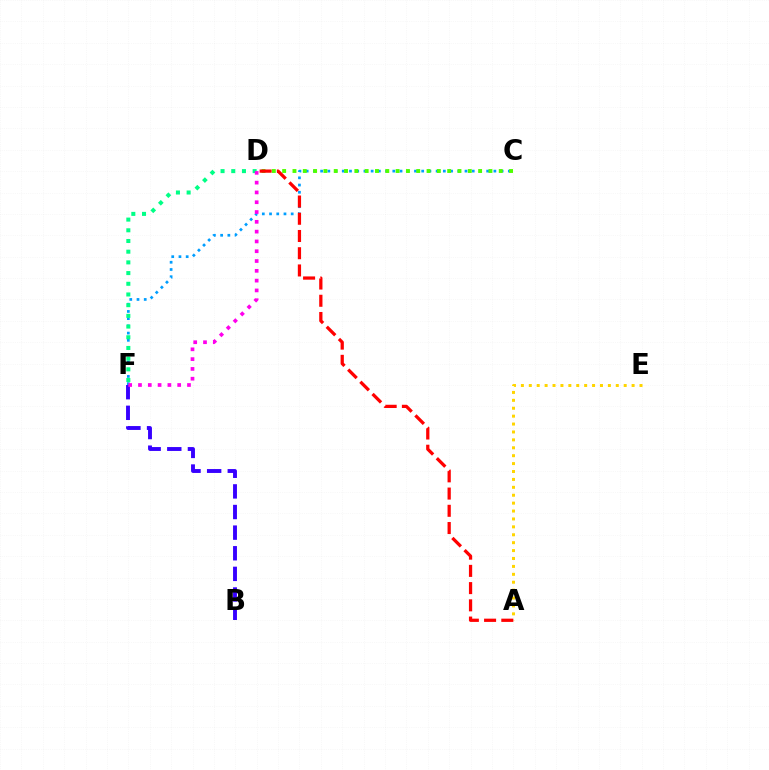{('B', 'F'): [{'color': '#3700ff', 'line_style': 'dashed', 'thickness': 2.8}], ('C', 'F'): [{'color': '#009eff', 'line_style': 'dotted', 'thickness': 1.96}], ('D', 'F'): [{'color': '#00ff86', 'line_style': 'dotted', 'thickness': 2.91}, {'color': '#ff00ed', 'line_style': 'dotted', 'thickness': 2.66}], ('A', 'E'): [{'color': '#ffd500', 'line_style': 'dotted', 'thickness': 2.15}], ('C', 'D'): [{'color': '#4fff00', 'line_style': 'dotted', 'thickness': 2.8}], ('A', 'D'): [{'color': '#ff0000', 'line_style': 'dashed', 'thickness': 2.34}]}